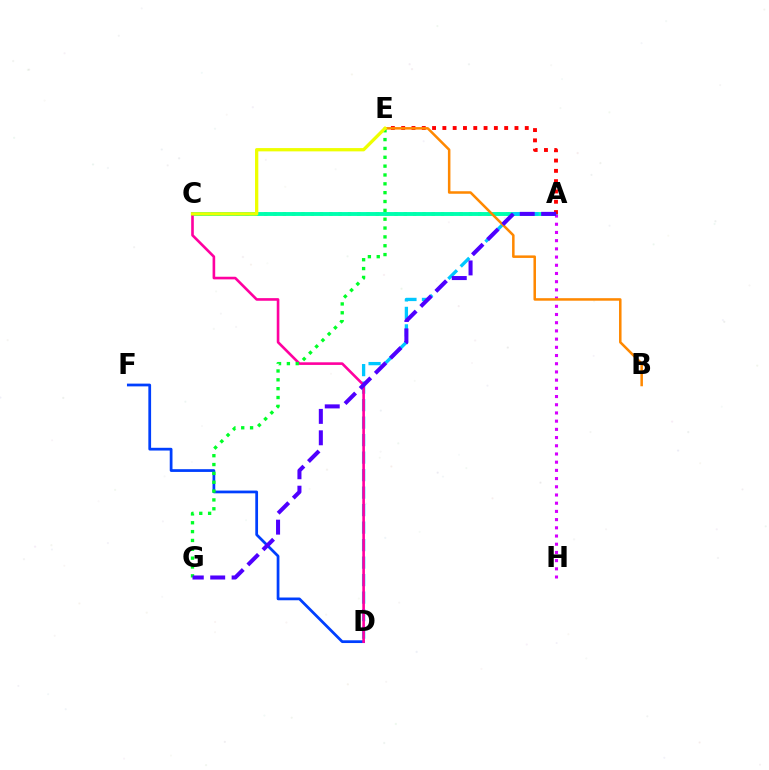{('A', 'C'): [{'color': '#66ff00', 'line_style': 'dotted', 'thickness': 2.53}, {'color': '#00ffaf', 'line_style': 'solid', 'thickness': 2.81}], ('D', 'F'): [{'color': '#003fff', 'line_style': 'solid', 'thickness': 1.98}], ('A', 'D'): [{'color': '#00c7ff', 'line_style': 'dashed', 'thickness': 2.38}], ('A', 'H'): [{'color': '#d600ff', 'line_style': 'dotted', 'thickness': 2.23}], ('A', 'E'): [{'color': '#ff0000', 'line_style': 'dotted', 'thickness': 2.8}], ('C', 'D'): [{'color': '#ff00a0', 'line_style': 'solid', 'thickness': 1.89}], ('E', 'G'): [{'color': '#00ff27', 'line_style': 'dotted', 'thickness': 2.4}], ('B', 'E'): [{'color': '#ff8800', 'line_style': 'solid', 'thickness': 1.81}], ('A', 'G'): [{'color': '#4f00ff', 'line_style': 'dashed', 'thickness': 2.91}], ('C', 'E'): [{'color': '#eeff00', 'line_style': 'solid', 'thickness': 2.37}]}